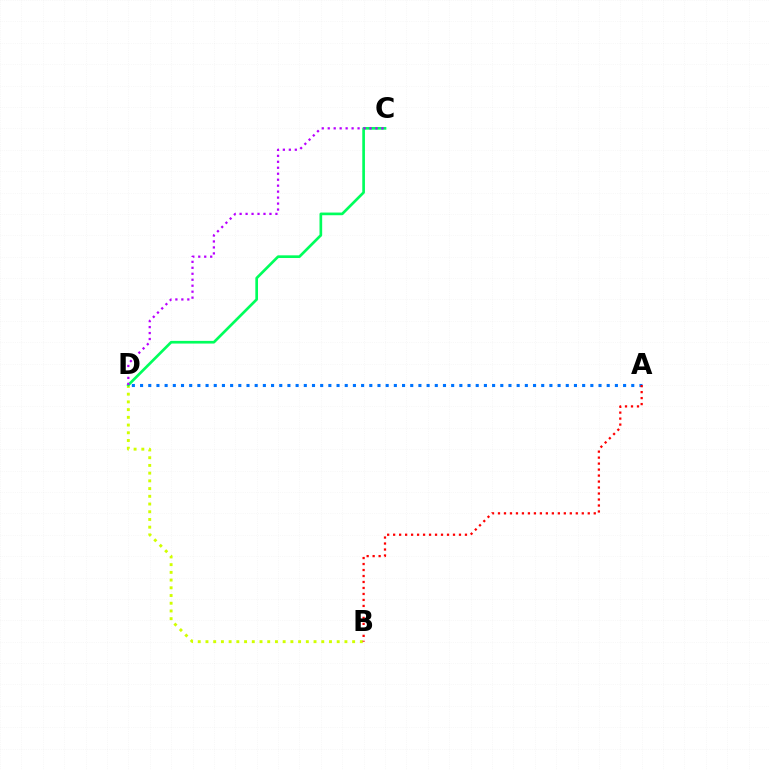{('B', 'D'): [{'color': '#d1ff00', 'line_style': 'dotted', 'thickness': 2.1}], ('C', 'D'): [{'color': '#00ff5c', 'line_style': 'solid', 'thickness': 1.93}, {'color': '#b900ff', 'line_style': 'dotted', 'thickness': 1.62}], ('A', 'D'): [{'color': '#0074ff', 'line_style': 'dotted', 'thickness': 2.22}], ('A', 'B'): [{'color': '#ff0000', 'line_style': 'dotted', 'thickness': 1.63}]}